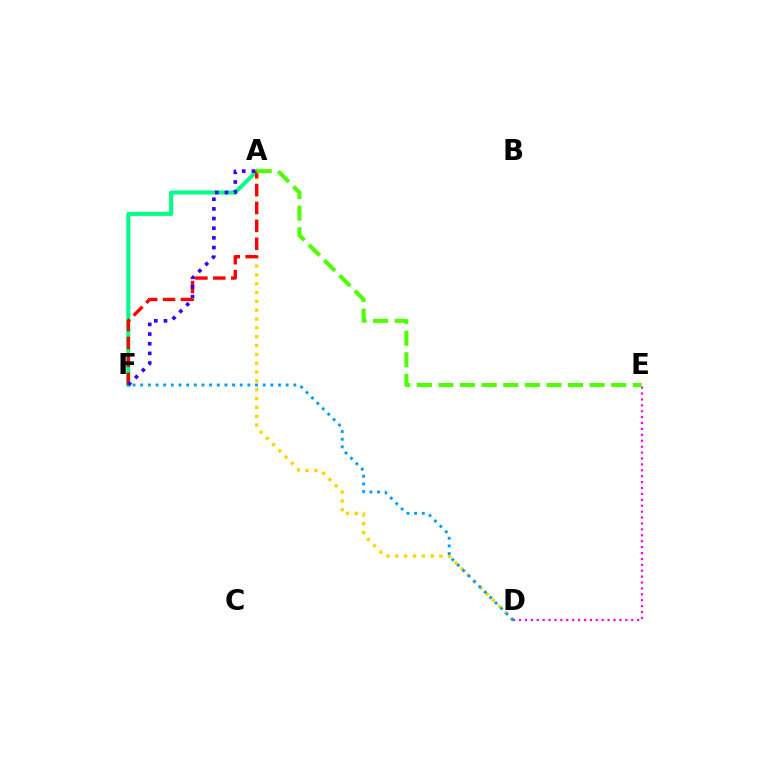{('A', 'F'): [{'color': '#00ff86', 'line_style': 'solid', 'thickness': 2.91}, {'color': '#ff0000', 'line_style': 'dashed', 'thickness': 2.43}, {'color': '#3700ff', 'line_style': 'dotted', 'thickness': 2.63}], ('A', 'D'): [{'color': '#ffd500', 'line_style': 'dotted', 'thickness': 2.4}], ('D', 'E'): [{'color': '#ff00ed', 'line_style': 'dotted', 'thickness': 1.6}], ('A', 'E'): [{'color': '#4fff00', 'line_style': 'dashed', 'thickness': 2.93}], ('D', 'F'): [{'color': '#009eff', 'line_style': 'dotted', 'thickness': 2.08}]}